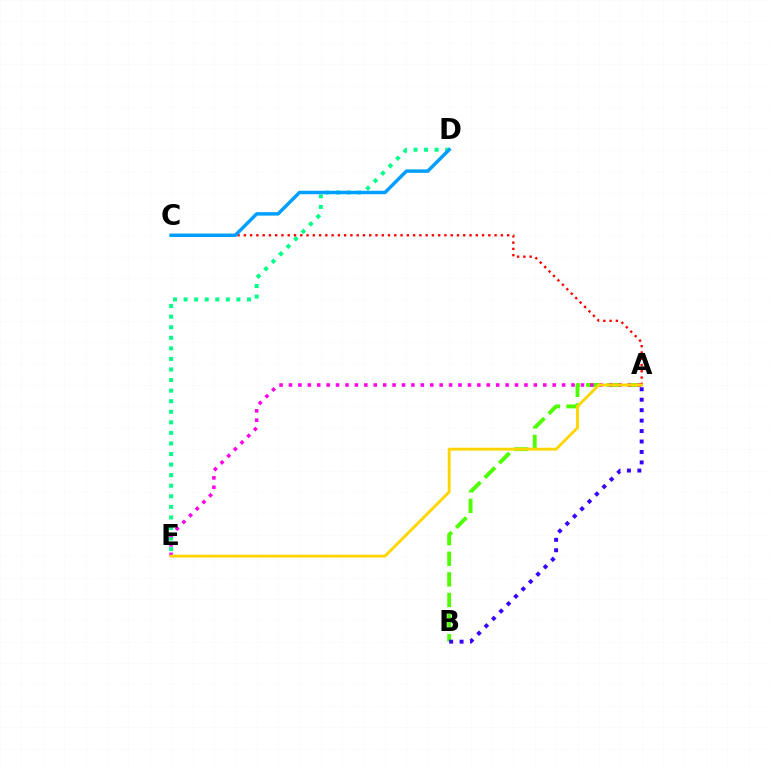{('D', 'E'): [{'color': '#00ff86', 'line_style': 'dotted', 'thickness': 2.87}], ('A', 'B'): [{'color': '#4fff00', 'line_style': 'dashed', 'thickness': 2.8}, {'color': '#3700ff', 'line_style': 'dotted', 'thickness': 2.84}], ('A', 'C'): [{'color': '#ff0000', 'line_style': 'dotted', 'thickness': 1.7}], ('A', 'E'): [{'color': '#ff00ed', 'line_style': 'dotted', 'thickness': 2.56}, {'color': '#ffd500', 'line_style': 'solid', 'thickness': 2.08}], ('C', 'D'): [{'color': '#009eff', 'line_style': 'solid', 'thickness': 2.49}]}